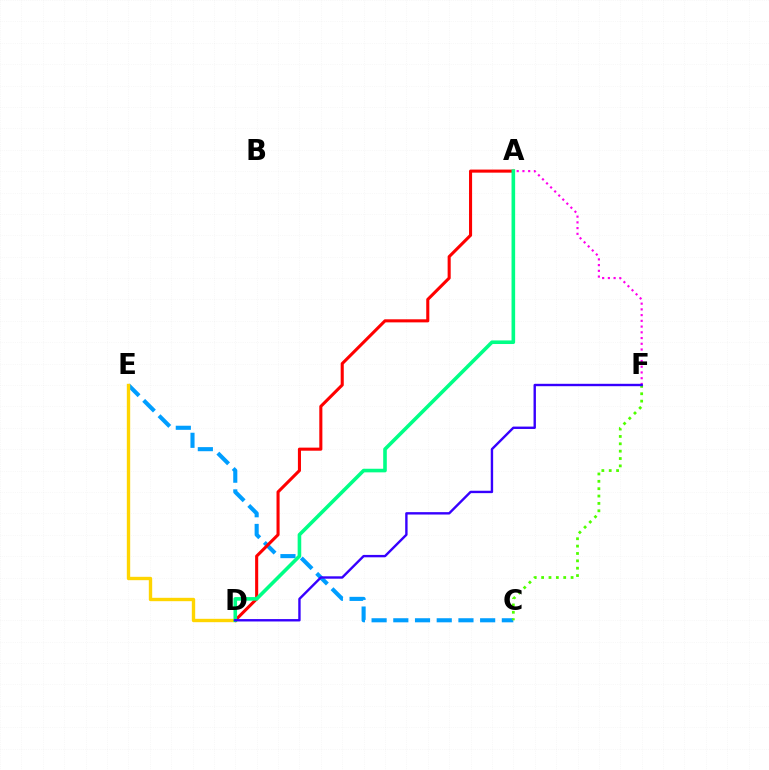{('C', 'E'): [{'color': '#009eff', 'line_style': 'dashed', 'thickness': 2.95}], ('A', 'F'): [{'color': '#ff00ed', 'line_style': 'dotted', 'thickness': 1.56}], ('D', 'E'): [{'color': '#ffd500', 'line_style': 'solid', 'thickness': 2.43}], ('C', 'F'): [{'color': '#4fff00', 'line_style': 'dotted', 'thickness': 2.0}], ('A', 'D'): [{'color': '#ff0000', 'line_style': 'solid', 'thickness': 2.21}, {'color': '#00ff86', 'line_style': 'solid', 'thickness': 2.59}], ('D', 'F'): [{'color': '#3700ff', 'line_style': 'solid', 'thickness': 1.72}]}